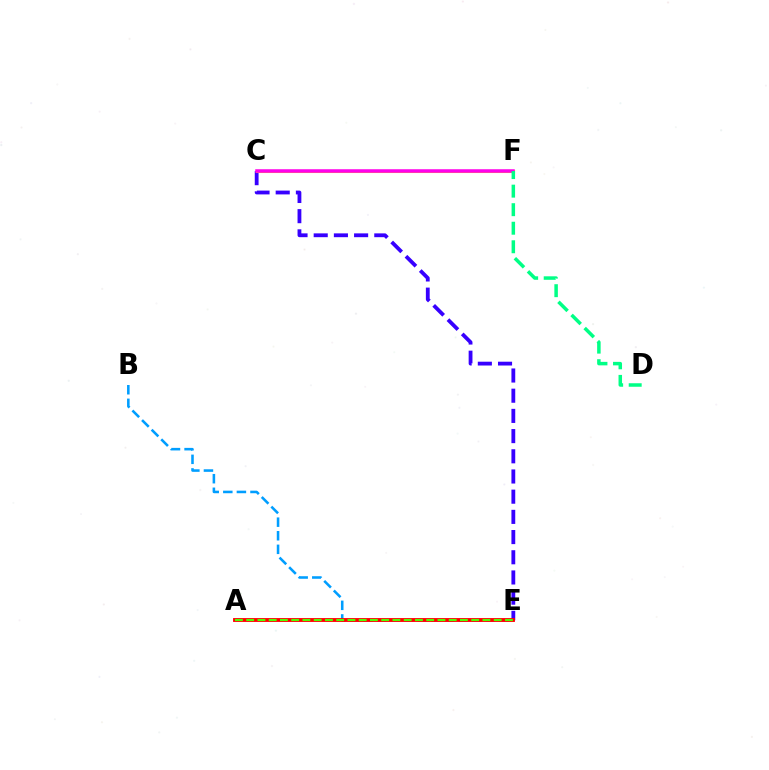{('C', 'E'): [{'color': '#3700ff', 'line_style': 'dashed', 'thickness': 2.74}], ('B', 'E'): [{'color': '#009eff', 'line_style': 'dashed', 'thickness': 1.85}], ('C', 'F'): [{'color': '#ffd500', 'line_style': 'solid', 'thickness': 2.2}, {'color': '#ff00ed', 'line_style': 'solid', 'thickness': 2.53}], ('A', 'E'): [{'color': '#ff0000', 'line_style': 'solid', 'thickness': 2.78}, {'color': '#4fff00', 'line_style': 'dashed', 'thickness': 1.53}], ('D', 'F'): [{'color': '#00ff86', 'line_style': 'dashed', 'thickness': 2.52}]}